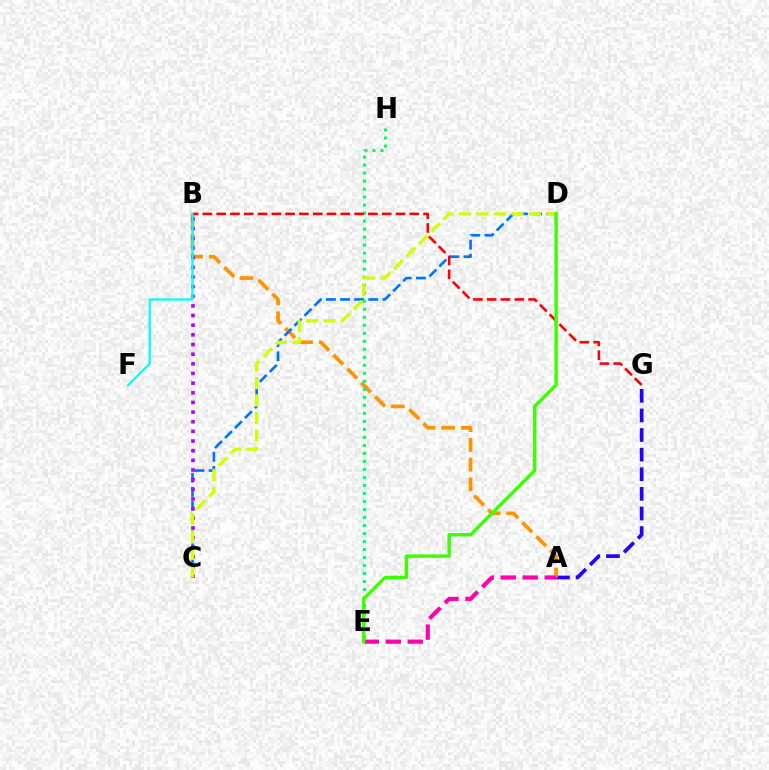{('A', 'G'): [{'color': '#2500ff', 'line_style': 'dashed', 'thickness': 2.66}], ('A', 'B'): [{'color': '#ff9400', 'line_style': 'dashed', 'thickness': 2.68}], ('C', 'D'): [{'color': '#0074ff', 'line_style': 'dashed', 'thickness': 1.92}, {'color': '#d1ff00', 'line_style': 'dashed', 'thickness': 2.38}], ('A', 'E'): [{'color': '#ff00ac', 'line_style': 'dashed', 'thickness': 2.99}], ('E', 'H'): [{'color': '#00ff5c', 'line_style': 'dotted', 'thickness': 2.18}], ('B', 'C'): [{'color': '#b900ff', 'line_style': 'dotted', 'thickness': 2.62}], ('B', 'G'): [{'color': '#ff0000', 'line_style': 'dashed', 'thickness': 1.87}], ('B', 'F'): [{'color': '#00fff6', 'line_style': 'solid', 'thickness': 1.6}], ('D', 'E'): [{'color': '#3dff00', 'line_style': 'solid', 'thickness': 2.45}]}